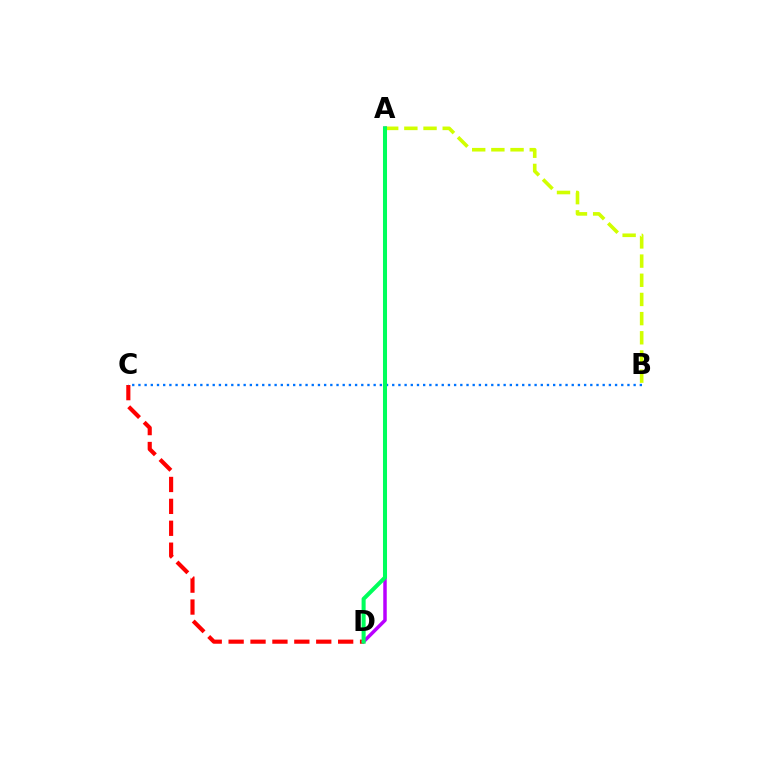{('A', 'B'): [{'color': '#d1ff00', 'line_style': 'dashed', 'thickness': 2.6}], ('C', 'D'): [{'color': '#ff0000', 'line_style': 'dashed', 'thickness': 2.98}], ('B', 'C'): [{'color': '#0074ff', 'line_style': 'dotted', 'thickness': 1.68}], ('A', 'D'): [{'color': '#b900ff', 'line_style': 'solid', 'thickness': 2.51}, {'color': '#00ff5c', 'line_style': 'solid', 'thickness': 2.91}]}